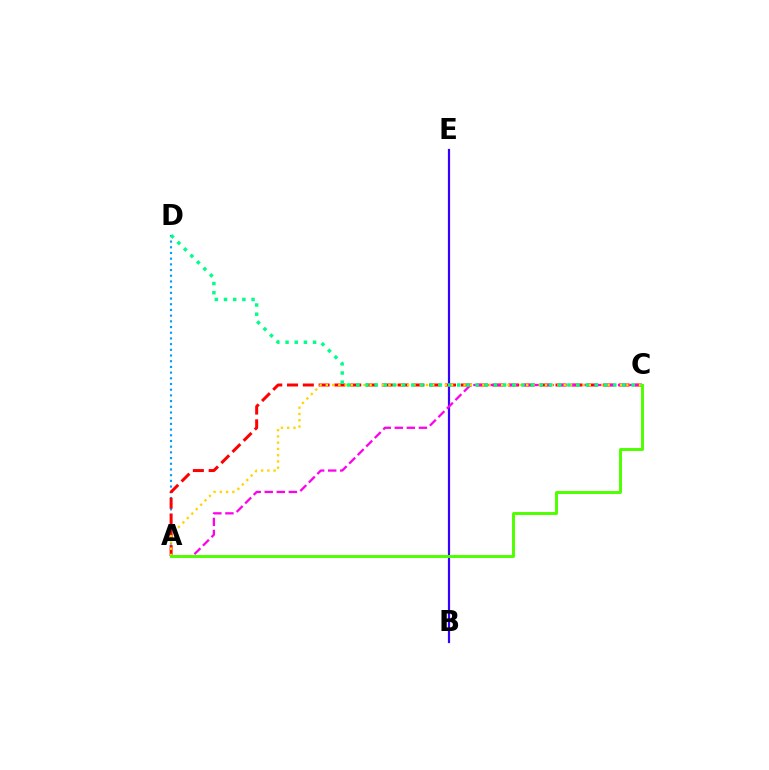{('B', 'E'): [{'color': '#3700ff', 'line_style': 'solid', 'thickness': 1.58}], ('A', 'D'): [{'color': '#009eff', 'line_style': 'dotted', 'thickness': 1.55}], ('A', 'C'): [{'color': '#ff0000', 'line_style': 'dashed', 'thickness': 2.15}, {'color': '#ff00ed', 'line_style': 'dashed', 'thickness': 1.64}, {'color': '#ffd500', 'line_style': 'dotted', 'thickness': 1.7}, {'color': '#4fff00', 'line_style': 'solid', 'thickness': 2.13}], ('C', 'D'): [{'color': '#00ff86', 'line_style': 'dotted', 'thickness': 2.49}]}